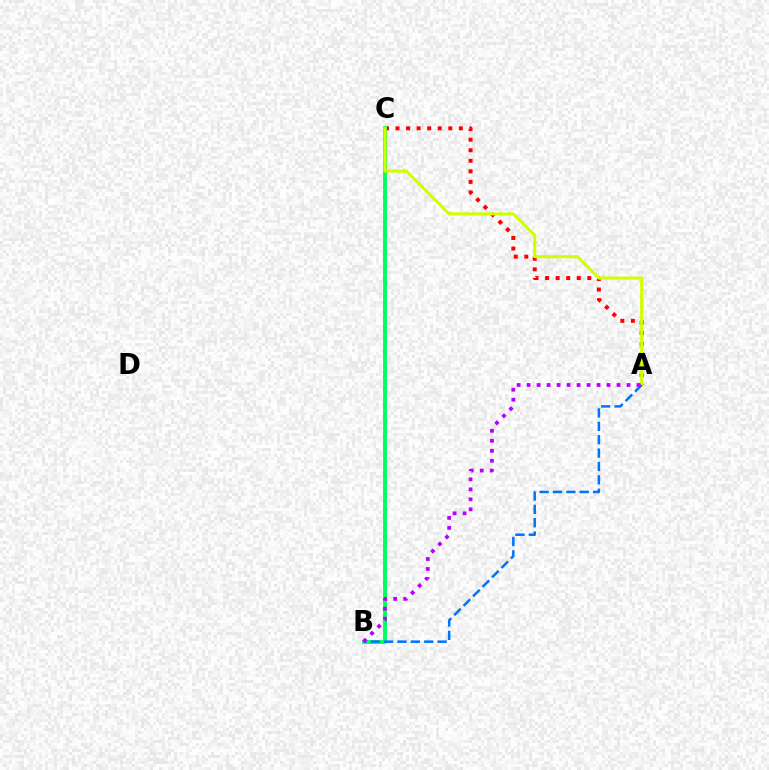{('A', 'C'): [{'color': '#ff0000', 'line_style': 'dotted', 'thickness': 2.87}, {'color': '#d1ff00', 'line_style': 'solid', 'thickness': 2.21}], ('B', 'C'): [{'color': '#00ff5c', 'line_style': 'solid', 'thickness': 2.81}], ('A', 'B'): [{'color': '#0074ff', 'line_style': 'dashed', 'thickness': 1.82}, {'color': '#b900ff', 'line_style': 'dotted', 'thickness': 2.71}]}